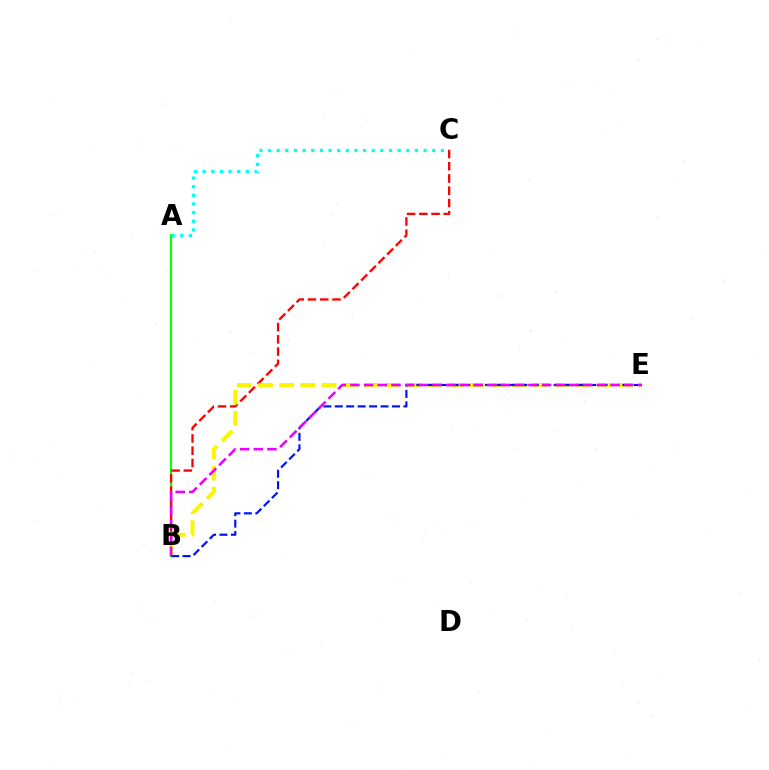{('A', 'B'): [{'color': '#08ff00', 'line_style': 'solid', 'thickness': 1.6}], ('B', 'C'): [{'color': '#ff0000', 'line_style': 'dashed', 'thickness': 1.66}], ('B', 'E'): [{'color': '#fcf500', 'line_style': 'dashed', 'thickness': 2.88}, {'color': '#0010ff', 'line_style': 'dashed', 'thickness': 1.55}, {'color': '#ee00ff', 'line_style': 'dashed', 'thickness': 1.86}], ('A', 'C'): [{'color': '#00fff6', 'line_style': 'dotted', 'thickness': 2.35}]}